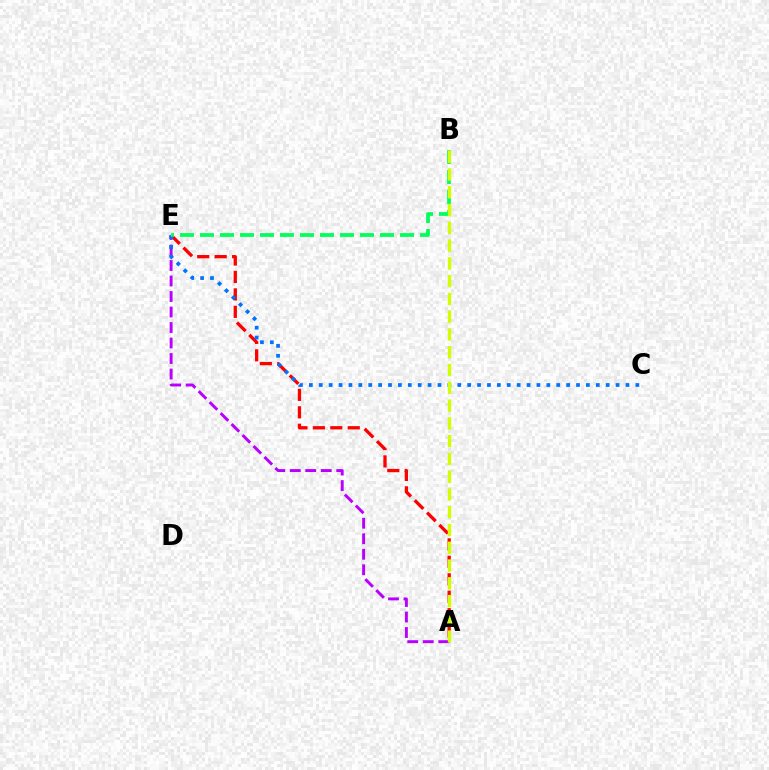{('A', 'E'): [{'color': '#ff0000', 'line_style': 'dashed', 'thickness': 2.37}, {'color': '#b900ff', 'line_style': 'dashed', 'thickness': 2.11}], ('C', 'E'): [{'color': '#0074ff', 'line_style': 'dotted', 'thickness': 2.69}], ('B', 'E'): [{'color': '#00ff5c', 'line_style': 'dashed', 'thickness': 2.72}], ('A', 'B'): [{'color': '#d1ff00', 'line_style': 'dashed', 'thickness': 2.41}]}